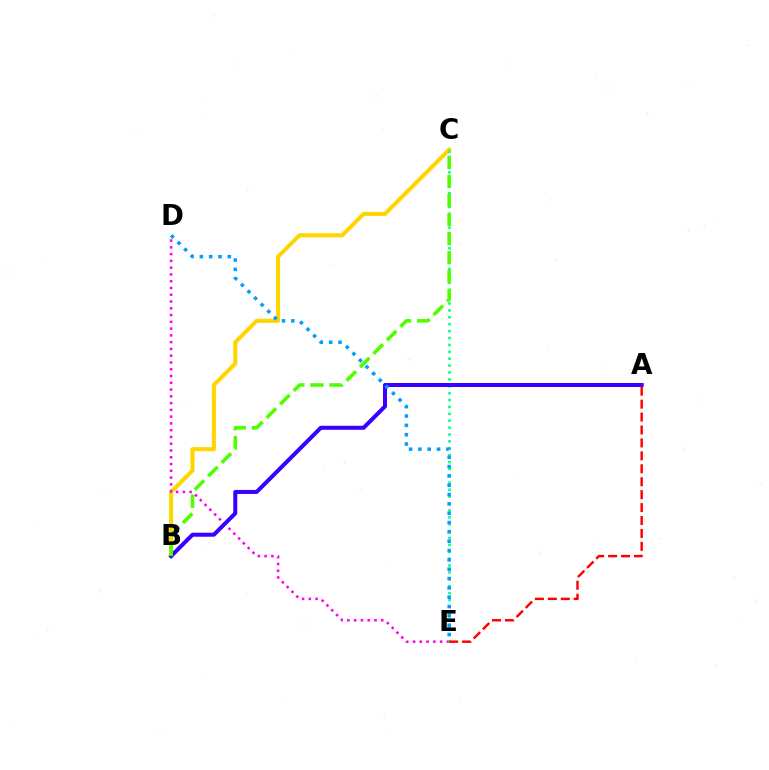{('B', 'C'): [{'color': '#ffd500', 'line_style': 'solid', 'thickness': 2.92}, {'color': '#4fff00', 'line_style': 'dashed', 'thickness': 2.59}], ('D', 'E'): [{'color': '#ff00ed', 'line_style': 'dotted', 'thickness': 1.84}, {'color': '#009eff', 'line_style': 'dotted', 'thickness': 2.54}], ('C', 'E'): [{'color': '#00ff86', 'line_style': 'dotted', 'thickness': 1.87}], ('A', 'B'): [{'color': '#3700ff', 'line_style': 'solid', 'thickness': 2.89}], ('A', 'E'): [{'color': '#ff0000', 'line_style': 'dashed', 'thickness': 1.76}]}